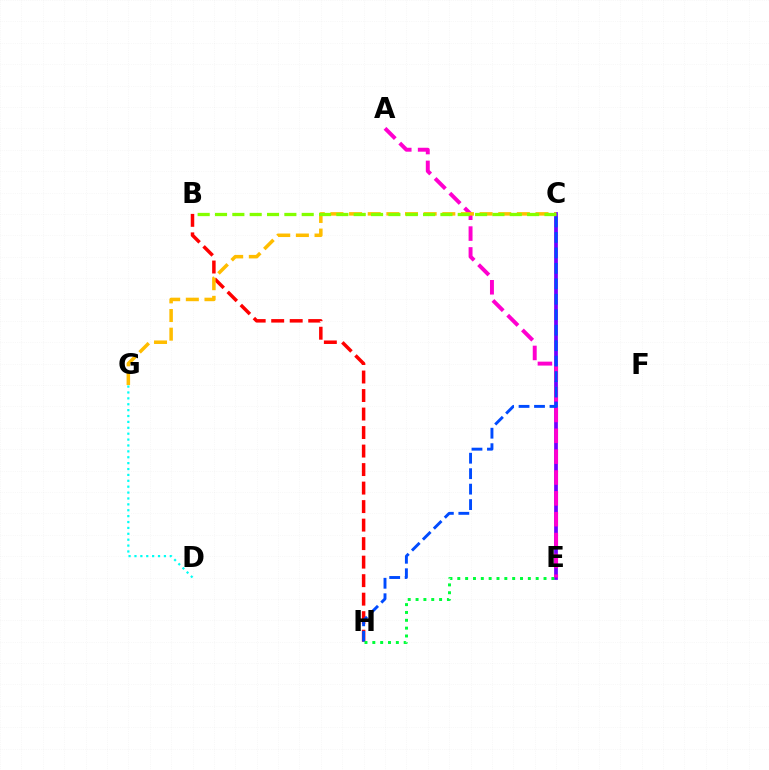{('C', 'E'): [{'color': '#7200ff', 'line_style': 'solid', 'thickness': 2.7}], ('B', 'H'): [{'color': '#ff0000', 'line_style': 'dashed', 'thickness': 2.51}], ('A', 'E'): [{'color': '#ff00cf', 'line_style': 'dashed', 'thickness': 2.83}], ('C', 'H'): [{'color': '#004bff', 'line_style': 'dashed', 'thickness': 2.1}], ('D', 'G'): [{'color': '#00fff6', 'line_style': 'dotted', 'thickness': 1.6}], ('C', 'G'): [{'color': '#ffbd00', 'line_style': 'dashed', 'thickness': 2.53}], ('B', 'C'): [{'color': '#84ff00', 'line_style': 'dashed', 'thickness': 2.36}], ('E', 'H'): [{'color': '#00ff39', 'line_style': 'dotted', 'thickness': 2.13}]}